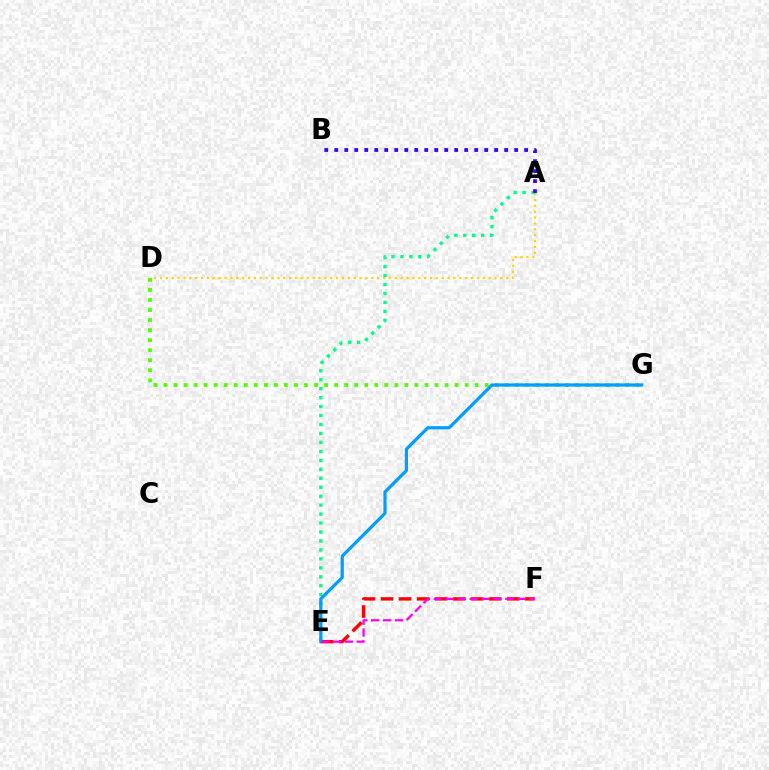{('D', 'G'): [{'color': '#4fff00', 'line_style': 'dotted', 'thickness': 2.73}], ('E', 'F'): [{'color': '#ff0000', 'line_style': 'dashed', 'thickness': 2.45}, {'color': '#ff00ed', 'line_style': 'dashed', 'thickness': 1.62}], ('A', 'D'): [{'color': '#ffd500', 'line_style': 'dotted', 'thickness': 1.6}], ('A', 'E'): [{'color': '#00ff86', 'line_style': 'dotted', 'thickness': 2.43}], ('E', 'G'): [{'color': '#009eff', 'line_style': 'solid', 'thickness': 2.31}], ('A', 'B'): [{'color': '#3700ff', 'line_style': 'dotted', 'thickness': 2.72}]}